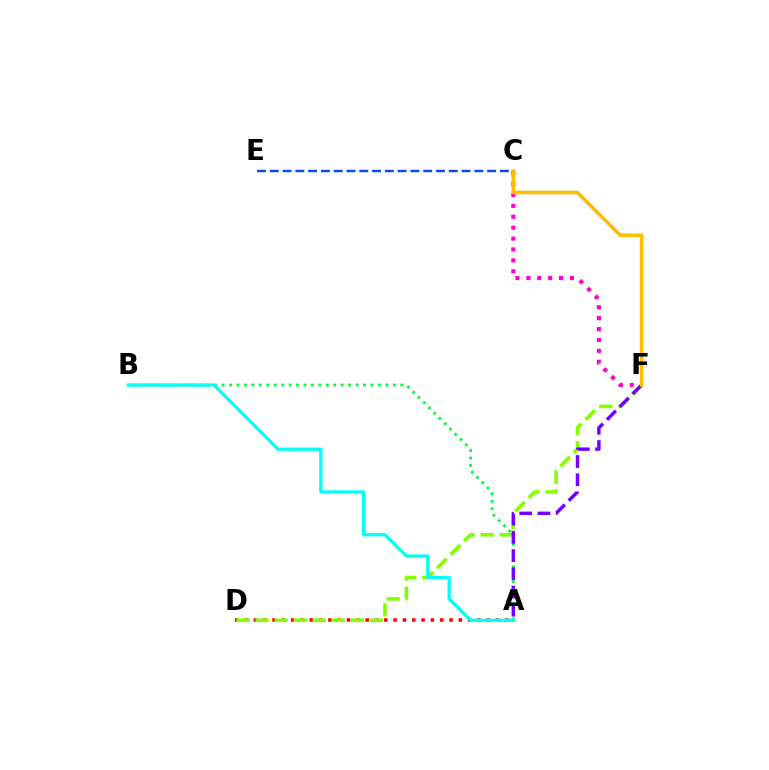{('A', 'D'): [{'color': '#ff0000', 'line_style': 'dotted', 'thickness': 2.53}], ('D', 'F'): [{'color': '#84ff00', 'line_style': 'dashed', 'thickness': 2.59}], ('A', 'B'): [{'color': '#00ff39', 'line_style': 'dotted', 'thickness': 2.02}, {'color': '#00fff6', 'line_style': 'solid', 'thickness': 2.35}], ('C', 'E'): [{'color': '#004bff', 'line_style': 'dashed', 'thickness': 1.74}], ('C', 'F'): [{'color': '#ff00cf', 'line_style': 'dotted', 'thickness': 2.96}, {'color': '#ffbd00', 'line_style': 'solid', 'thickness': 2.62}], ('A', 'F'): [{'color': '#7200ff', 'line_style': 'dashed', 'thickness': 2.47}]}